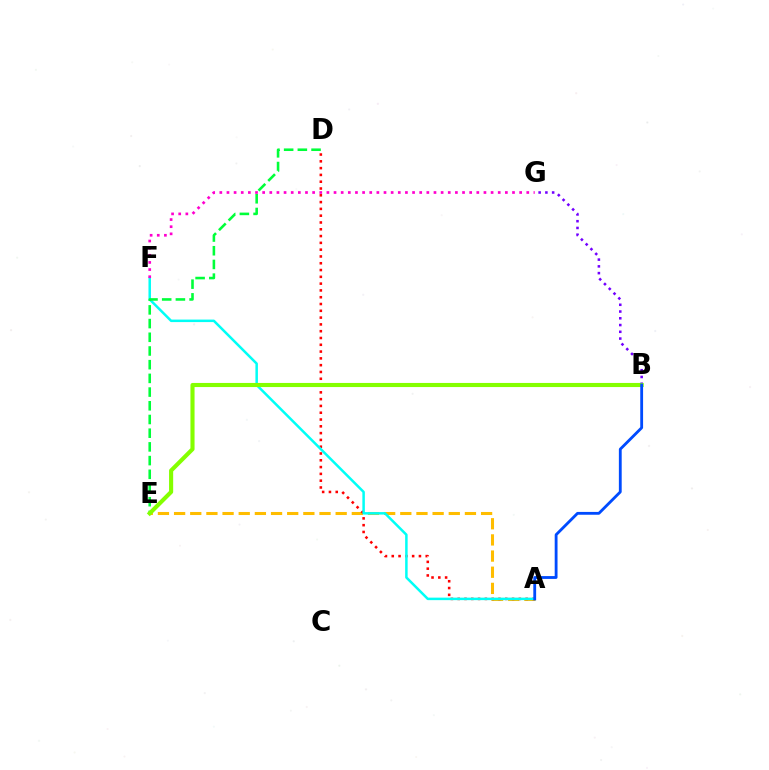{('A', 'E'): [{'color': '#ffbd00', 'line_style': 'dashed', 'thickness': 2.2}], ('A', 'D'): [{'color': '#ff0000', 'line_style': 'dotted', 'thickness': 1.85}], ('A', 'F'): [{'color': '#00fff6', 'line_style': 'solid', 'thickness': 1.8}], ('B', 'G'): [{'color': '#7200ff', 'line_style': 'dotted', 'thickness': 1.84}], ('D', 'E'): [{'color': '#00ff39', 'line_style': 'dashed', 'thickness': 1.86}], ('B', 'E'): [{'color': '#84ff00', 'line_style': 'solid', 'thickness': 2.96}], ('A', 'B'): [{'color': '#004bff', 'line_style': 'solid', 'thickness': 2.03}], ('F', 'G'): [{'color': '#ff00cf', 'line_style': 'dotted', 'thickness': 1.94}]}